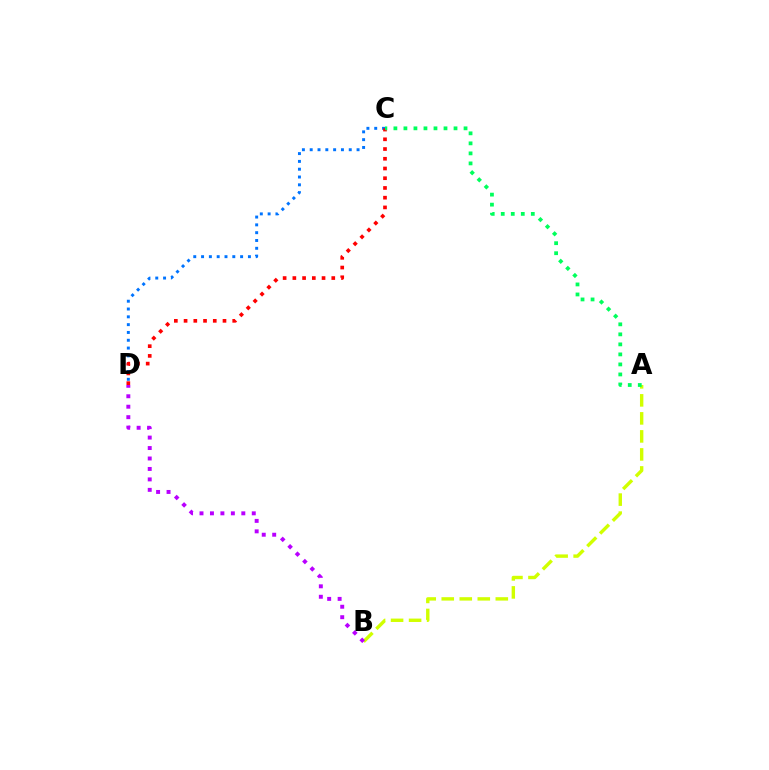{('C', 'D'): [{'color': '#0074ff', 'line_style': 'dotted', 'thickness': 2.12}, {'color': '#ff0000', 'line_style': 'dotted', 'thickness': 2.64}], ('A', 'B'): [{'color': '#d1ff00', 'line_style': 'dashed', 'thickness': 2.45}], ('A', 'C'): [{'color': '#00ff5c', 'line_style': 'dotted', 'thickness': 2.72}], ('B', 'D'): [{'color': '#b900ff', 'line_style': 'dotted', 'thickness': 2.84}]}